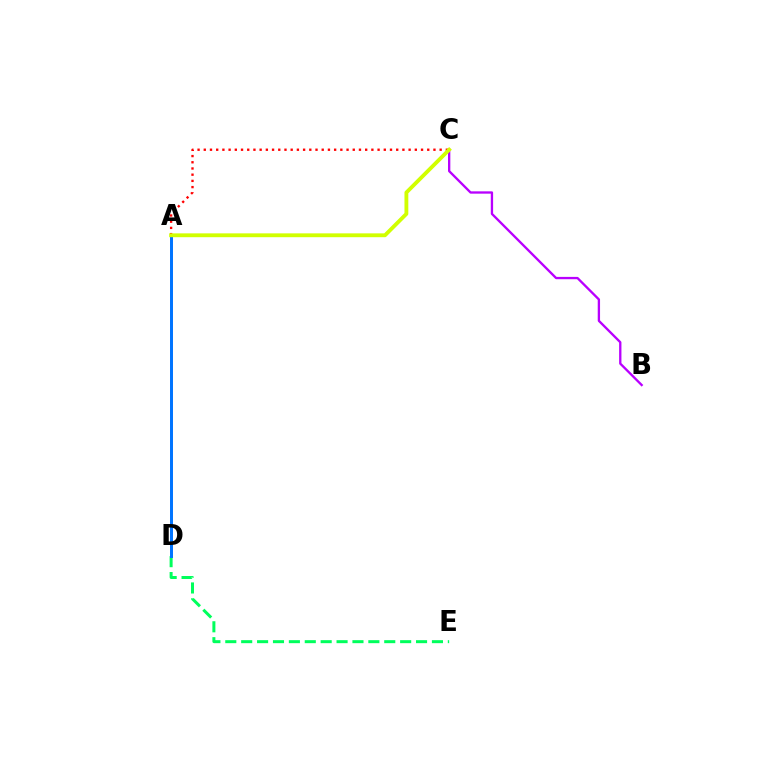{('D', 'E'): [{'color': '#00ff5c', 'line_style': 'dashed', 'thickness': 2.16}], ('B', 'C'): [{'color': '#b900ff', 'line_style': 'solid', 'thickness': 1.67}], ('A', 'C'): [{'color': '#ff0000', 'line_style': 'dotted', 'thickness': 1.69}, {'color': '#d1ff00', 'line_style': 'solid', 'thickness': 2.77}], ('A', 'D'): [{'color': '#0074ff', 'line_style': 'solid', 'thickness': 2.15}]}